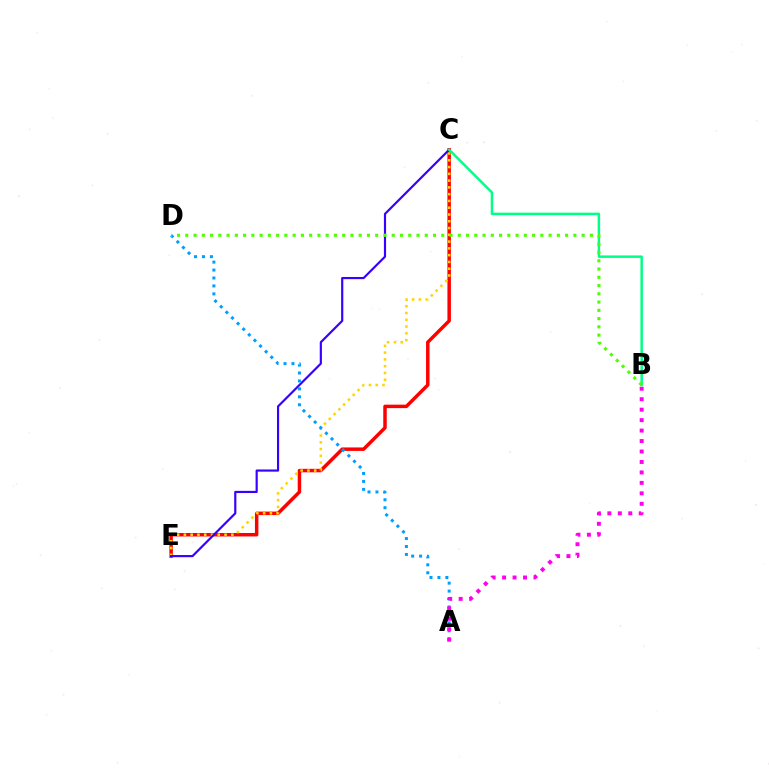{('C', 'E'): [{'color': '#ff0000', 'line_style': 'solid', 'thickness': 2.5}, {'color': '#ffd500', 'line_style': 'dotted', 'thickness': 1.84}, {'color': '#3700ff', 'line_style': 'solid', 'thickness': 1.56}], ('B', 'C'): [{'color': '#00ff86', 'line_style': 'solid', 'thickness': 1.78}], ('A', 'D'): [{'color': '#009eff', 'line_style': 'dotted', 'thickness': 2.16}], ('B', 'D'): [{'color': '#4fff00', 'line_style': 'dotted', 'thickness': 2.24}], ('A', 'B'): [{'color': '#ff00ed', 'line_style': 'dotted', 'thickness': 2.84}]}